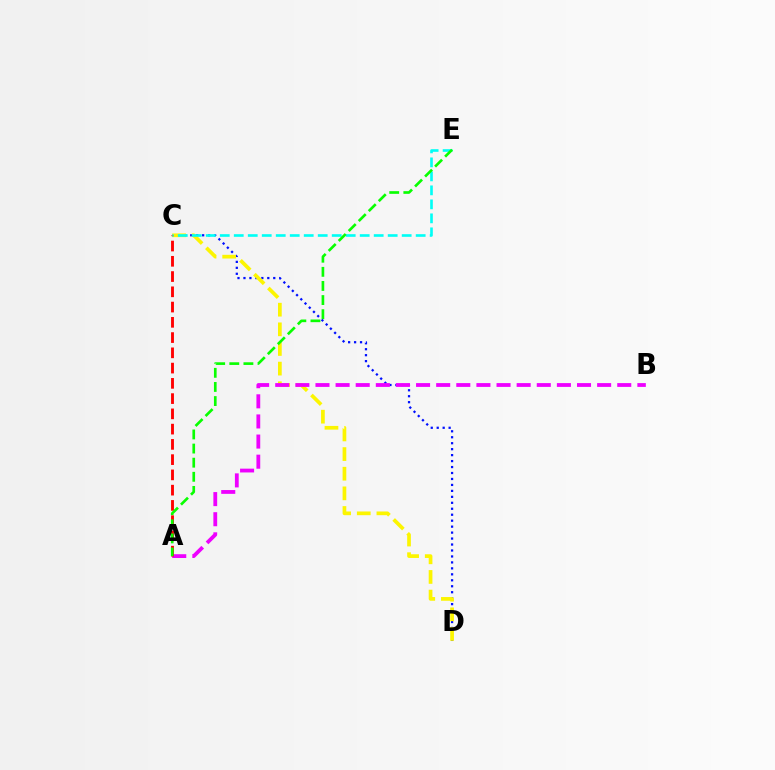{('C', 'D'): [{'color': '#0010ff', 'line_style': 'dotted', 'thickness': 1.62}, {'color': '#fcf500', 'line_style': 'dashed', 'thickness': 2.67}], ('A', 'B'): [{'color': '#ee00ff', 'line_style': 'dashed', 'thickness': 2.73}], ('A', 'C'): [{'color': '#ff0000', 'line_style': 'dashed', 'thickness': 2.07}], ('C', 'E'): [{'color': '#00fff6', 'line_style': 'dashed', 'thickness': 1.9}], ('A', 'E'): [{'color': '#08ff00', 'line_style': 'dashed', 'thickness': 1.92}]}